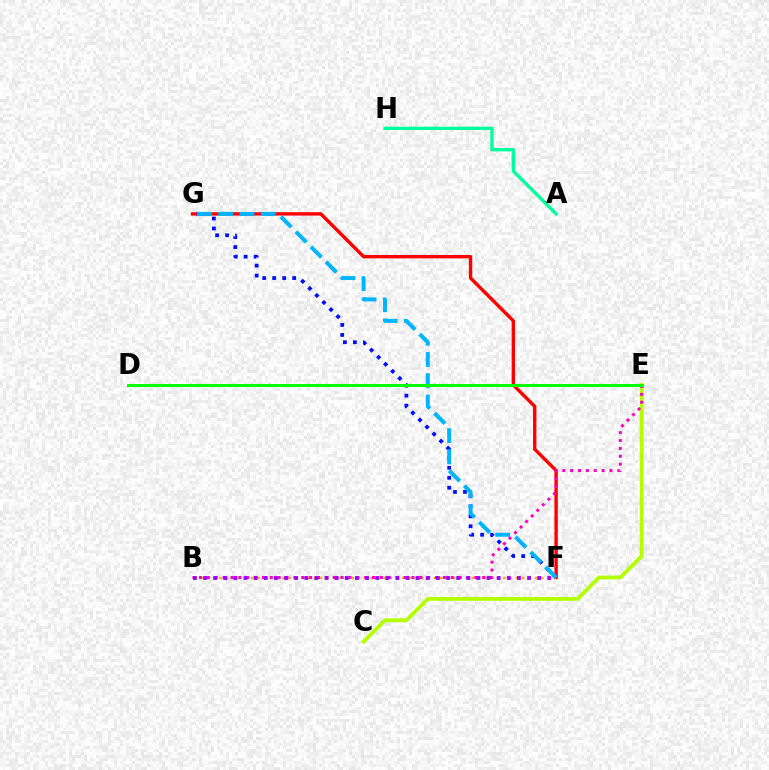{('C', 'E'): [{'color': '#b3ff00', 'line_style': 'solid', 'thickness': 2.74}], ('F', 'G'): [{'color': '#ff0000', 'line_style': 'solid', 'thickness': 2.44}, {'color': '#0010ff', 'line_style': 'dotted', 'thickness': 2.71}, {'color': '#00b5ff', 'line_style': 'dashed', 'thickness': 2.89}], ('B', 'F'): [{'color': '#ffa500', 'line_style': 'dotted', 'thickness': 1.71}, {'color': '#9b00ff', 'line_style': 'dotted', 'thickness': 2.75}], ('A', 'H'): [{'color': '#00ff9d', 'line_style': 'solid', 'thickness': 2.4}], ('B', 'E'): [{'color': '#ff00bd', 'line_style': 'dotted', 'thickness': 2.14}], ('D', 'E'): [{'color': '#08ff00', 'line_style': 'solid', 'thickness': 2.16}]}